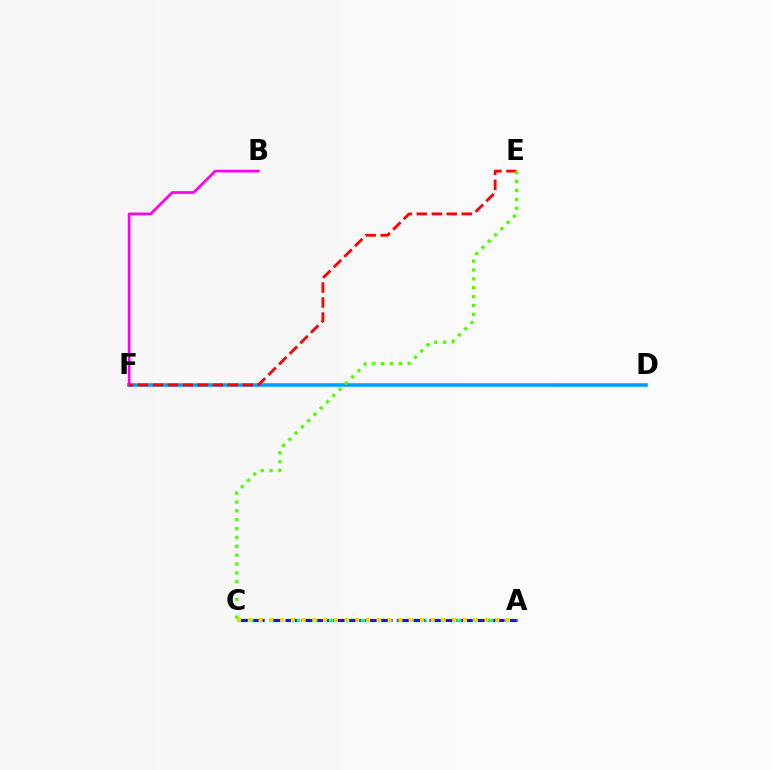{('D', 'F'): [{'color': '#009eff', 'line_style': 'solid', 'thickness': 2.59}], ('B', 'F'): [{'color': '#ff00ed', 'line_style': 'solid', 'thickness': 1.96}], ('E', 'F'): [{'color': '#ff0000', 'line_style': 'dashed', 'thickness': 2.04}], ('A', 'C'): [{'color': '#00ff86', 'line_style': 'dashed', 'thickness': 2.46}, {'color': '#3700ff', 'line_style': 'dashed', 'thickness': 2.17}, {'color': '#ffd500', 'line_style': 'dotted', 'thickness': 2.92}], ('C', 'E'): [{'color': '#4fff00', 'line_style': 'dotted', 'thickness': 2.41}]}